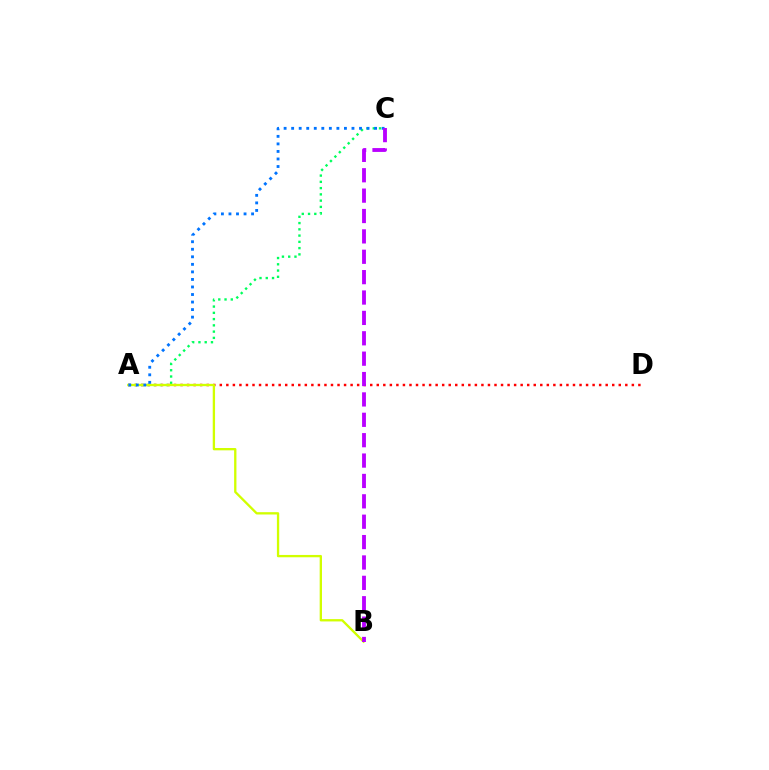{('A', 'D'): [{'color': '#ff0000', 'line_style': 'dotted', 'thickness': 1.78}], ('A', 'C'): [{'color': '#00ff5c', 'line_style': 'dotted', 'thickness': 1.7}, {'color': '#0074ff', 'line_style': 'dotted', 'thickness': 2.05}], ('A', 'B'): [{'color': '#d1ff00', 'line_style': 'solid', 'thickness': 1.67}], ('B', 'C'): [{'color': '#b900ff', 'line_style': 'dashed', 'thickness': 2.77}]}